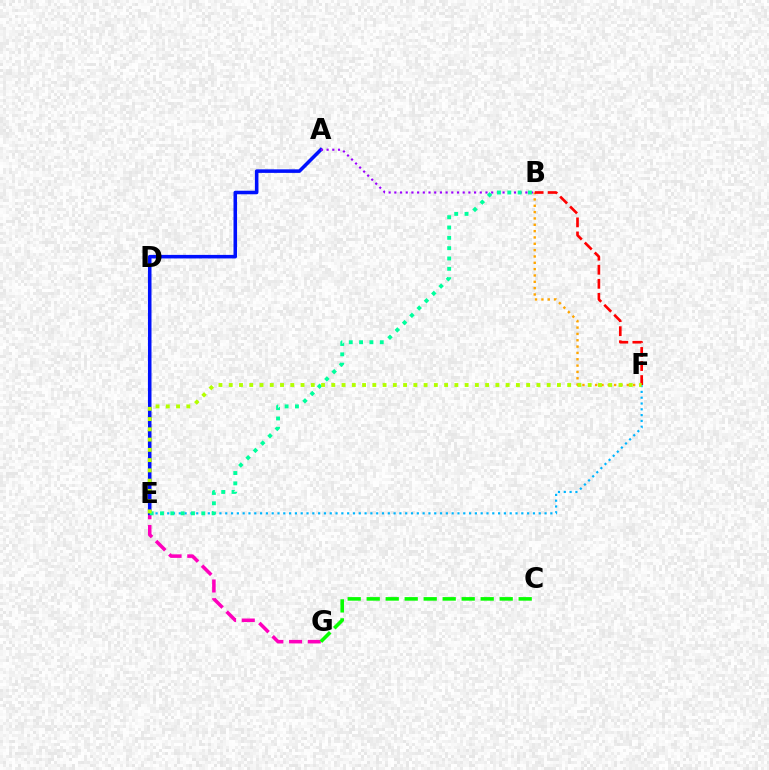{('E', 'G'): [{'color': '#ff00bd', 'line_style': 'dashed', 'thickness': 2.54}], ('B', 'F'): [{'color': '#ffa500', 'line_style': 'dotted', 'thickness': 1.72}, {'color': '#ff0000', 'line_style': 'dashed', 'thickness': 1.91}], ('E', 'F'): [{'color': '#00b5ff', 'line_style': 'dotted', 'thickness': 1.58}, {'color': '#b3ff00', 'line_style': 'dotted', 'thickness': 2.79}], ('A', 'E'): [{'color': '#0010ff', 'line_style': 'solid', 'thickness': 2.55}], ('A', 'B'): [{'color': '#9b00ff', 'line_style': 'dotted', 'thickness': 1.55}], ('B', 'E'): [{'color': '#00ff9d', 'line_style': 'dotted', 'thickness': 2.81}], ('C', 'G'): [{'color': '#08ff00', 'line_style': 'dashed', 'thickness': 2.58}]}